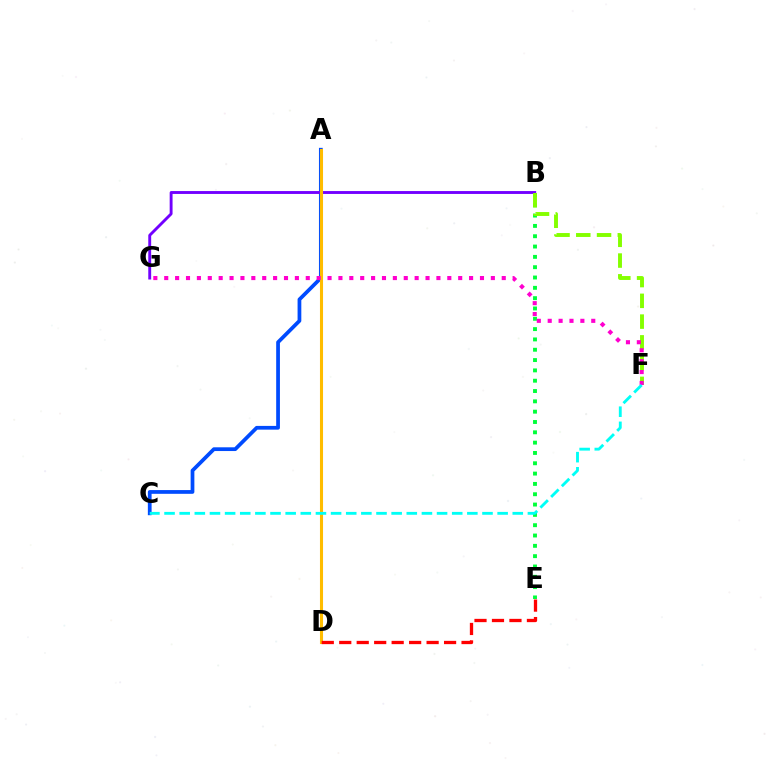{('A', 'C'): [{'color': '#004bff', 'line_style': 'solid', 'thickness': 2.69}], ('B', 'E'): [{'color': '#00ff39', 'line_style': 'dotted', 'thickness': 2.8}], ('B', 'G'): [{'color': '#7200ff', 'line_style': 'solid', 'thickness': 2.08}], ('A', 'D'): [{'color': '#ffbd00', 'line_style': 'solid', 'thickness': 2.21}], ('B', 'F'): [{'color': '#84ff00', 'line_style': 'dashed', 'thickness': 2.82}], ('F', 'G'): [{'color': '#ff00cf', 'line_style': 'dotted', 'thickness': 2.96}], ('D', 'E'): [{'color': '#ff0000', 'line_style': 'dashed', 'thickness': 2.37}], ('C', 'F'): [{'color': '#00fff6', 'line_style': 'dashed', 'thickness': 2.06}]}